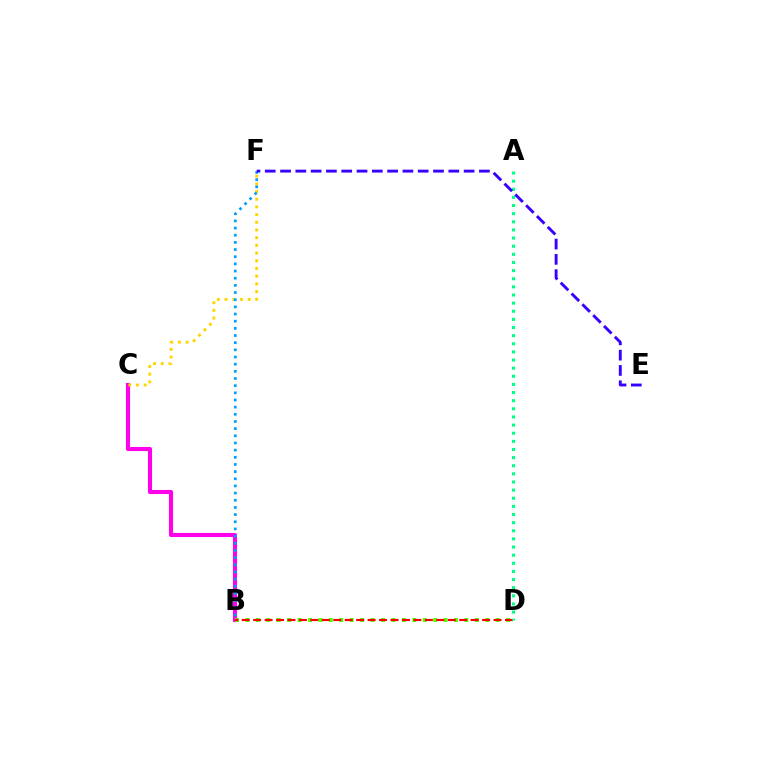{('B', 'C'): [{'color': '#ff00ed', 'line_style': 'solid', 'thickness': 2.96}], ('C', 'F'): [{'color': '#ffd500', 'line_style': 'dotted', 'thickness': 2.09}], ('B', 'D'): [{'color': '#4fff00', 'line_style': 'dotted', 'thickness': 2.83}, {'color': '#ff0000', 'line_style': 'dashed', 'thickness': 1.56}], ('A', 'D'): [{'color': '#00ff86', 'line_style': 'dotted', 'thickness': 2.21}], ('B', 'F'): [{'color': '#009eff', 'line_style': 'dotted', 'thickness': 1.95}], ('E', 'F'): [{'color': '#3700ff', 'line_style': 'dashed', 'thickness': 2.08}]}